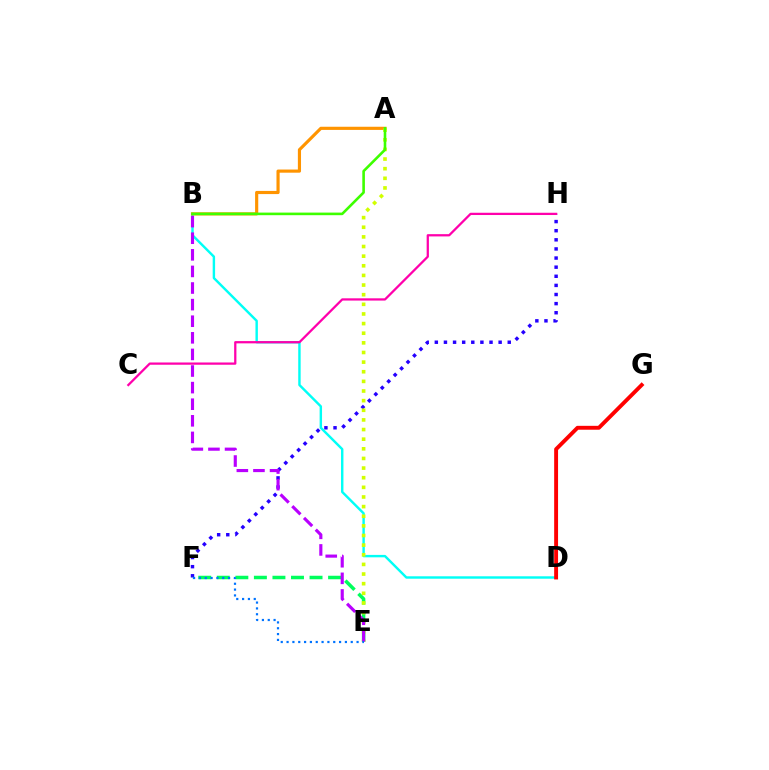{('F', 'H'): [{'color': '#2500ff', 'line_style': 'dotted', 'thickness': 2.48}], ('B', 'D'): [{'color': '#00fff6', 'line_style': 'solid', 'thickness': 1.74}], ('D', 'G'): [{'color': '#ff0000', 'line_style': 'solid', 'thickness': 2.8}], ('A', 'B'): [{'color': '#ff9400', 'line_style': 'solid', 'thickness': 2.27}, {'color': '#3dff00', 'line_style': 'solid', 'thickness': 1.87}], ('E', 'F'): [{'color': '#00ff5c', 'line_style': 'dashed', 'thickness': 2.52}, {'color': '#0074ff', 'line_style': 'dotted', 'thickness': 1.58}], ('C', 'H'): [{'color': '#ff00ac', 'line_style': 'solid', 'thickness': 1.63}], ('A', 'E'): [{'color': '#d1ff00', 'line_style': 'dotted', 'thickness': 2.62}], ('B', 'E'): [{'color': '#b900ff', 'line_style': 'dashed', 'thickness': 2.25}]}